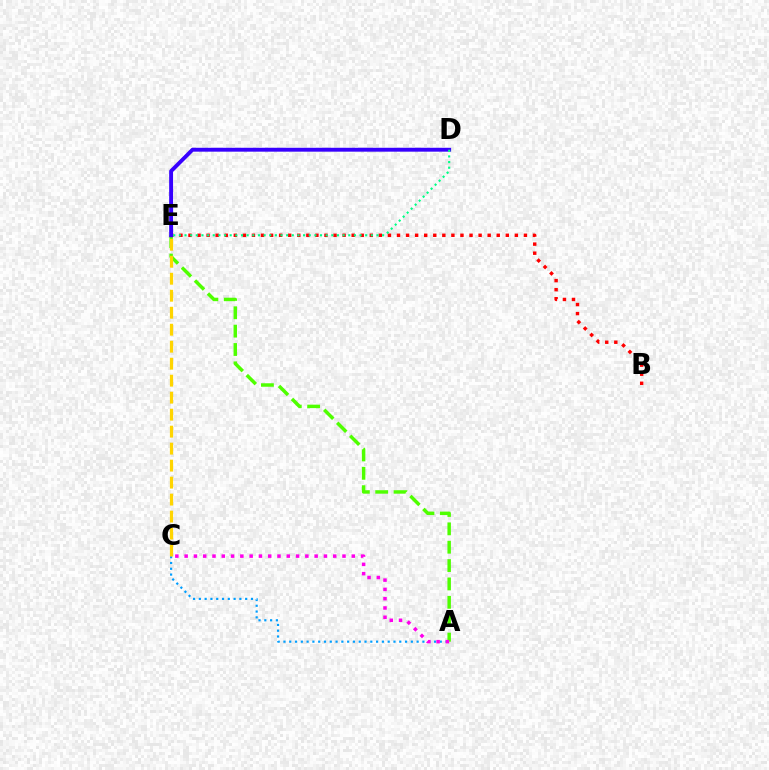{('A', 'E'): [{'color': '#4fff00', 'line_style': 'dashed', 'thickness': 2.49}], ('A', 'C'): [{'color': '#009eff', 'line_style': 'dotted', 'thickness': 1.57}, {'color': '#ff00ed', 'line_style': 'dotted', 'thickness': 2.52}], ('B', 'E'): [{'color': '#ff0000', 'line_style': 'dotted', 'thickness': 2.46}], ('C', 'E'): [{'color': '#ffd500', 'line_style': 'dashed', 'thickness': 2.31}], ('D', 'E'): [{'color': '#3700ff', 'line_style': 'solid', 'thickness': 2.8}, {'color': '#00ff86', 'line_style': 'dotted', 'thickness': 1.53}]}